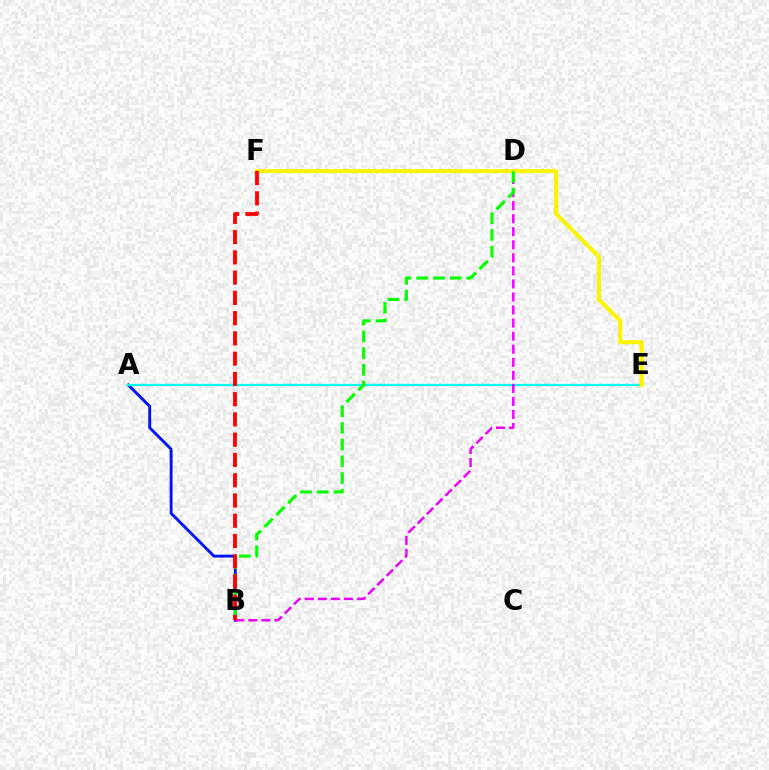{('A', 'B'): [{'color': '#0010ff', 'line_style': 'solid', 'thickness': 2.08}], ('A', 'E'): [{'color': '#00fff6', 'line_style': 'solid', 'thickness': 1.63}], ('B', 'D'): [{'color': '#ee00ff', 'line_style': 'dashed', 'thickness': 1.77}, {'color': '#08ff00', 'line_style': 'dashed', 'thickness': 2.27}], ('E', 'F'): [{'color': '#fcf500', 'line_style': 'solid', 'thickness': 2.91}], ('B', 'F'): [{'color': '#ff0000', 'line_style': 'dashed', 'thickness': 2.75}]}